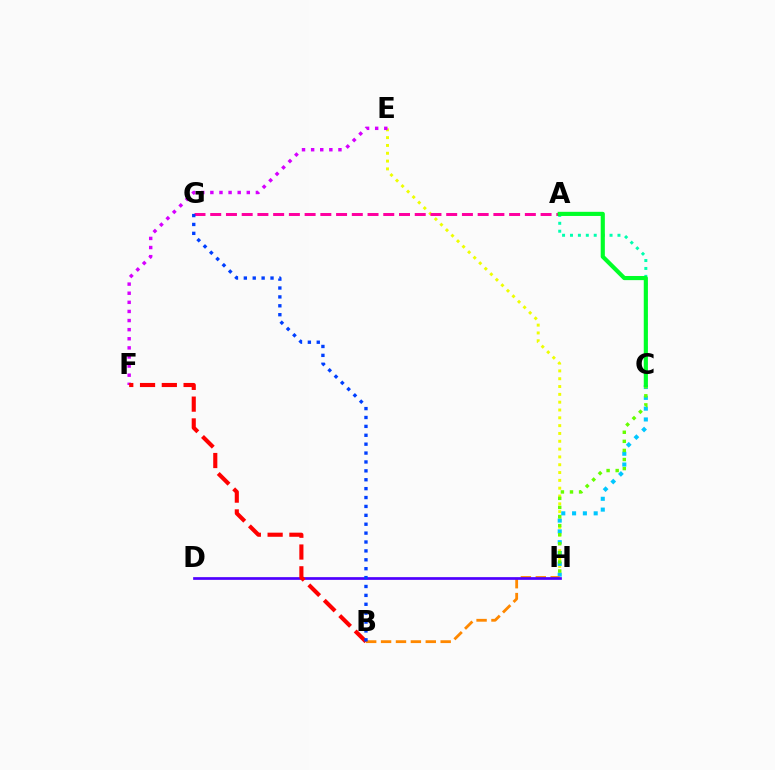{('E', 'H'): [{'color': '#eeff00', 'line_style': 'dotted', 'thickness': 2.12}], ('C', 'H'): [{'color': '#00c7ff', 'line_style': 'dotted', 'thickness': 2.94}, {'color': '#66ff00', 'line_style': 'dotted', 'thickness': 2.47}], ('E', 'F'): [{'color': '#d600ff', 'line_style': 'dotted', 'thickness': 2.47}], ('B', 'H'): [{'color': '#ff8800', 'line_style': 'dashed', 'thickness': 2.02}], ('D', 'H'): [{'color': '#4f00ff', 'line_style': 'solid', 'thickness': 1.95}], ('B', 'F'): [{'color': '#ff0000', 'line_style': 'dashed', 'thickness': 2.96}], ('A', 'C'): [{'color': '#00ffaf', 'line_style': 'dotted', 'thickness': 2.15}, {'color': '#00ff27', 'line_style': 'solid', 'thickness': 2.98}], ('A', 'G'): [{'color': '#ff00a0', 'line_style': 'dashed', 'thickness': 2.14}], ('B', 'G'): [{'color': '#003fff', 'line_style': 'dotted', 'thickness': 2.42}]}